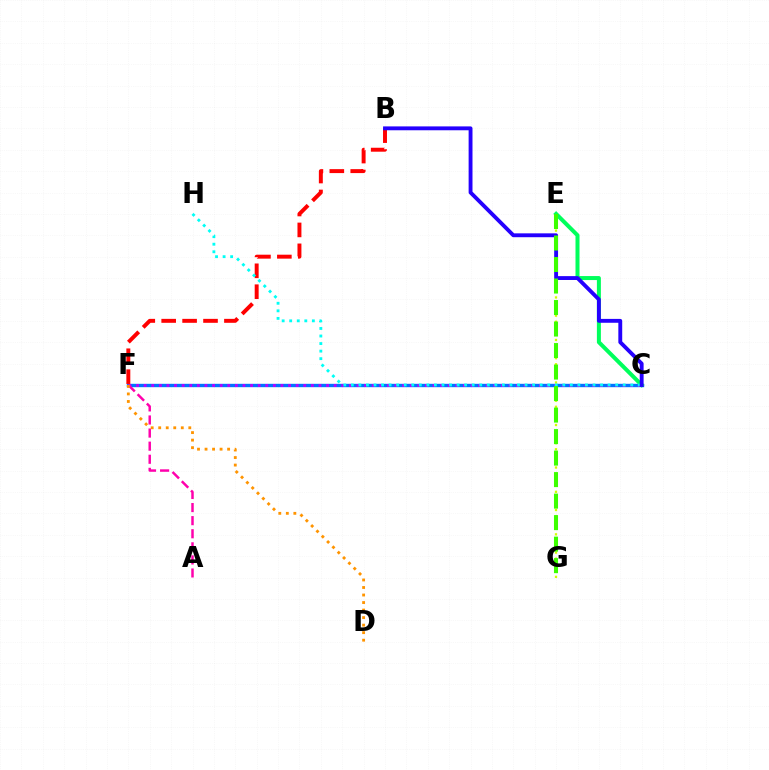{('C', 'F'): [{'color': '#0074ff', 'line_style': 'solid', 'thickness': 2.44}, {'color': '#b900ff', 'line_style': 'dotted', 'thickness': 2.07}], ('A', 'F'): [{'color': '#ff00ac', 'line_style': 'dashed', 'thickness': 1.78}], ('B', 'F'): [{'color': '#ff0000', 'line_style': 'dashed', 'thickness': 2.84}], ('C', 'E'): [{'color': '#00ff5c', 'line_style': 'solid', 'thickness': 2.88}], ('D', 'F'): [{'color': '#ff9400', 'line_style': 'dotted', 'thickness': 2.04}], ('E', 'G'): [{'color': '#d1ff00', 'line_style': 'dotted', 'thickness': 1.65}, {'color': '#3dff00', 'line_style': 'dashed', 'thickness': 2.92}], ('C', 'H'): [{'color': '#00fff6', 'line_style': 'dotted', 'thickness': 2.05}], ('B', 'C'): [{'color': '#2500ff', 'line_style': 'solid', 'thickness': 2.79}]}